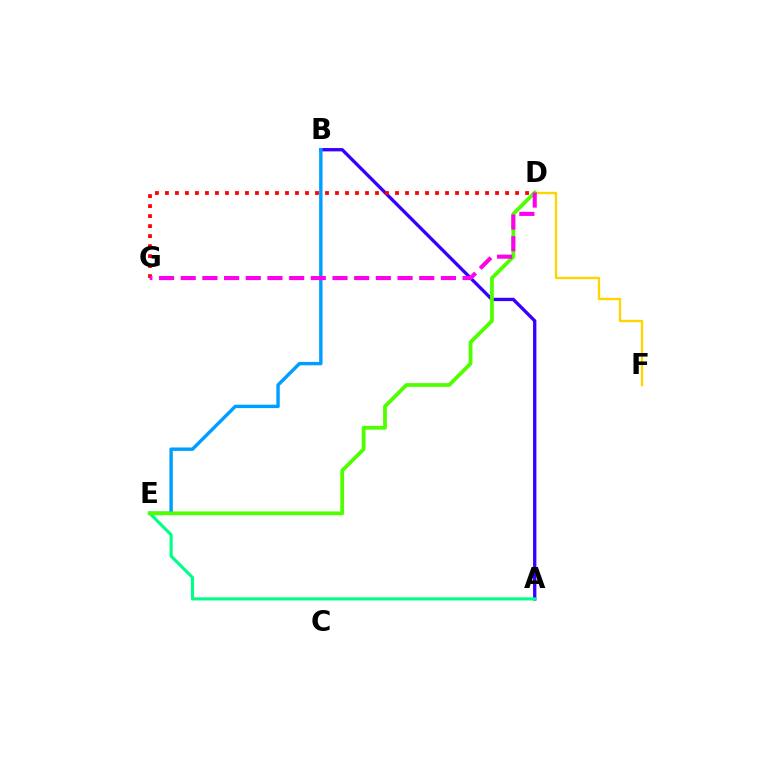{('A', 'B'): [{'color': '#3700ff', 'line_style': 'solid', 'thickness': 2.39}], ('A', 'E'): [{'color': '#00ff86', 'line_style': 'solid', 'thickness': 2.25}], ('B', 'E'): [{'color': '#009eff', 'line_style': 'solid', 'thickness': 2.46}], ('D', 'F'): [{'color': '#ffd500', 'line_style': 'solid', 'thickness': 1.68}], ('D', 'E'): [{'color': '#4fff00', 'line_style': 'solid', 'thickness': 2.72}], ('D', 'G'): [{'color': '#ff0000', 'line_style': 'dotted', 'thickness': 2.72}, {'color': '#ff00ed', 'line_style': 'dashed', 'thickness': 2.95}]}